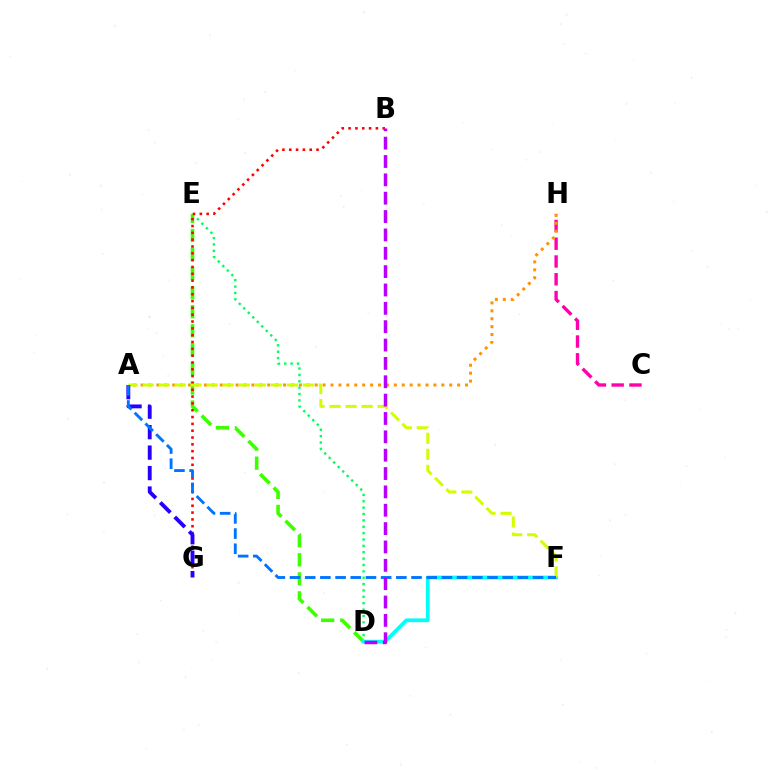{('C', 'H'): [{'color': '#ff00ac', 'line_style': 'dashed', 'thickness': 2.42}], ('D', 'E'): [{'color': '#00ff5c', 'line_style': 'dotted', 'thickness': 1.73}, {'color': '#3dff00', 'line_style': 'dashed', 'thickness': 2.59}], ('A', 'H'): [{'color': '#ff9400', 'line_style': 'dotted', 'thickness': 2.15}], ('D', 'F'): [{'color': '#00fff6', 'line_style': 'solid', 'thickness': 2.71}], ('B', 'G'): [{'color': '#ff0000', 'line_style': 'dotted', 'thickness': 1.85}], ('A', 'F'): [{'color': '#d1ff00', 'line_style': 'dashed', 'thickness': 2.18}, {'color': '#0074ff', 'line_style': 'dashed', 'thickness': 2.06}], ('A', 'G'): [{'color': '#2500ff', 'line_style': 'dashed', 'thickness': 2.78}], ('B', 'D'): [{'color': '#b900ff', 'line_style': 'dashed', 'thickness': 2.49}]}